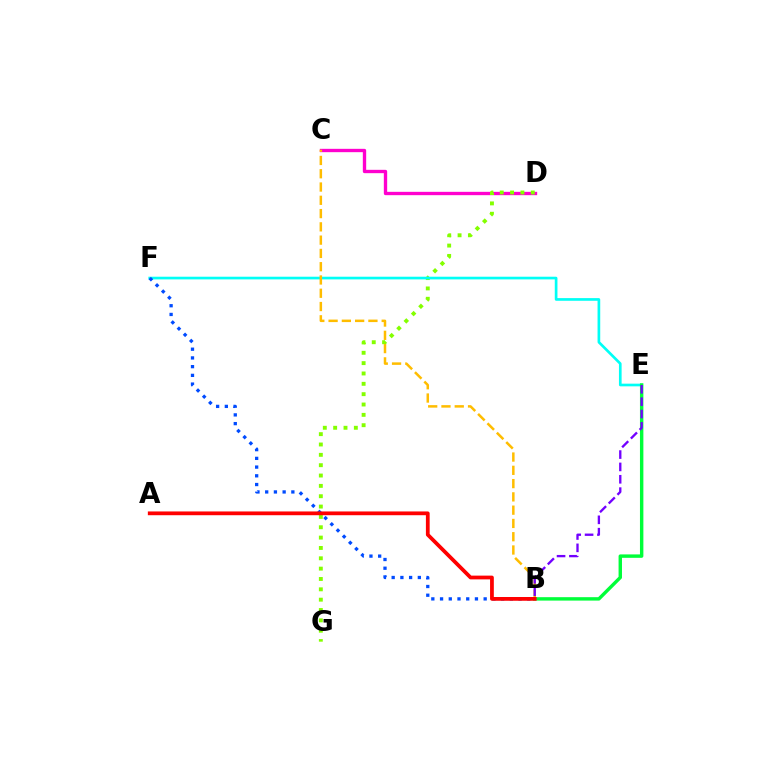{('C', 'D'): [{'color': '#ff00cf', 'line_style': 'solid', 'thickness': 2.41}], ('D', 'G'): [{'color': '#84ff00', 'line_style': 'dotted', 'thickness': 2.81}], ('E', 'F'): [{'color': '#00fff6', 'line_style': 'solid', 'thickness': 1.93}], ('B', 'C'): [{'color': '#ffbd00', 'line_style': 'dashed', 'thickness': 1.8}], ('B', 'F'): [{'color': '#004bff', 'line_style': 'dotted', 'thickness': 2.37}], ('B', 'E'): [{'color': '#00ff39', 'line_style': 'solid', 'thickness': 2.46}, {'color': '#7200ff', 'line_style': 'dashed', 'thickness': 1.68}], ('A', 'B'): [{'color': '#ff0000', 'line_style': 'solid', 'thickness': 2.71}]}